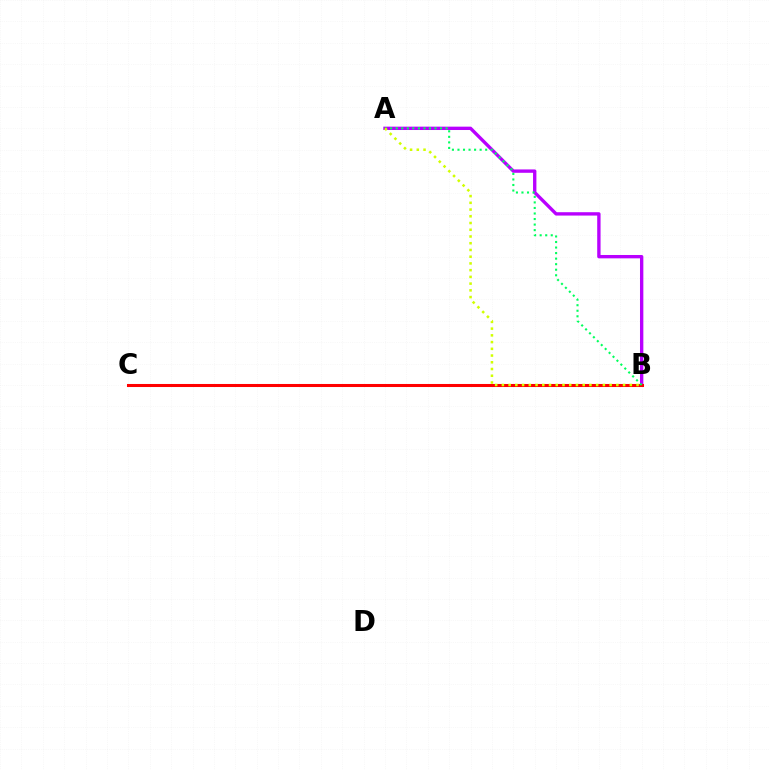{('A', 'B'): [{'color': '#b900ff', 'line_style': 'solid', 'thickness': 2.42}, {'color': '#00ff5c', 'line_style': 'dotted', 'thickness': 1.51}, {'color': '#d1ff00', 'line_style': 'dotted', 'thickness': 1.83}], ('B', 'C'): [{'color': '#0074ff', 'line_style': 'dashed', 'thickness': 1.87}, {'color': '#ff0000', 'line_style': 'solid', 'thickness': 2.19}]}